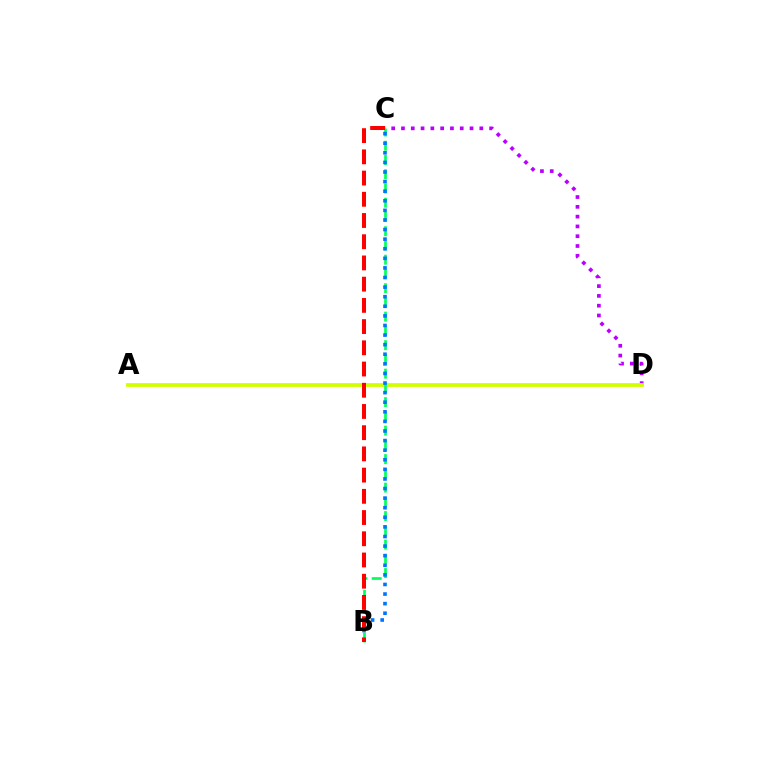{('C', 'D'): [{'color': '#b900ff', 'line_style': 'dotted', 'thickness': 2.66}], ('A', 'D'): [{'color': '#d1ff00', 'line_style': 'solid', 'thickness': 2.71}], ('B', 'C'): [{'color': '#00ff5c', 'line_style': 'dashed', 'thickness': 1.94}, {'color': '#0074ff', 'line_style': 'dotted', 'thickness': 2.61}, {'color': '#ff0000', 'line_style': 'dashed', 'thickness': 2.88}]}